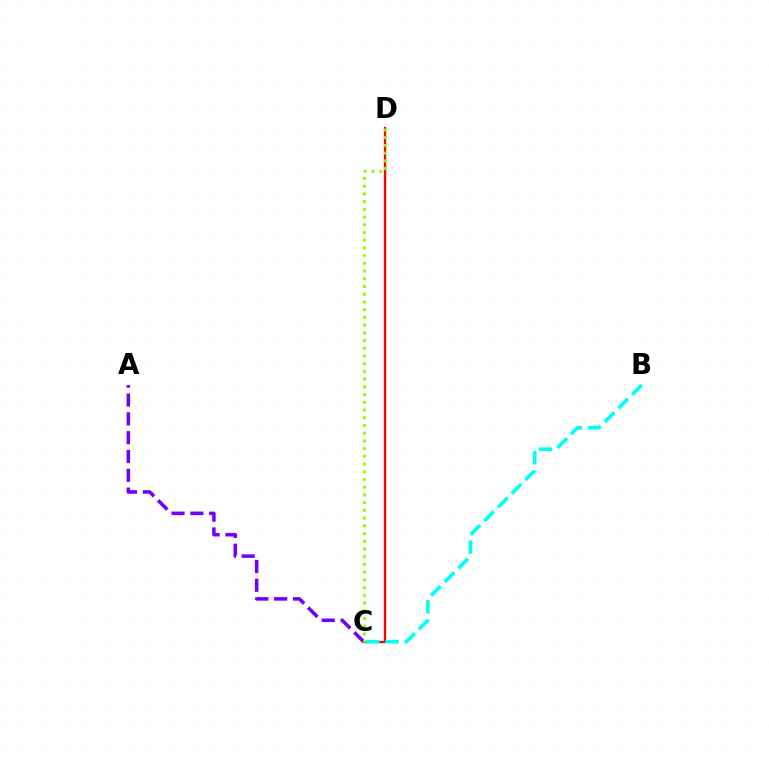{('C', 'D'): [{'color': '#ff0000', 'line_style': 'solid', 'thickness': 1.67}, {'color': '#84ff00', 'line_style': 'dotted', 'thickness': 2.1}], ('A', 'C'): [{'color': '#7200ff', 'line_style': 'dashed', 'thickness': 2.56}], ('B', 'C'): [{'color': '#00fff6', 'line_style': 'dashed', 'thickness': 2.63}]}